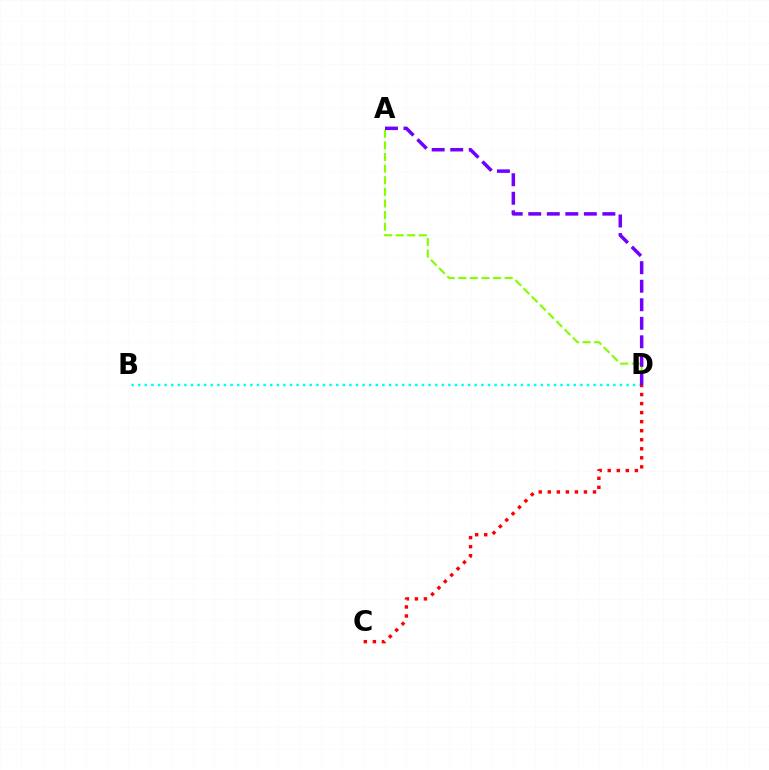{('B', 'D'): [{'color': '#00fff6', 'line_style': 'dotted', 'thickness': 1.79}], ('A', 'D'): [{'color': '#84ff00', 'line_style': 'dashed', 'thickness': 1.58}, {'color': '#7200ff', 'line_style': 'dashed', 'thickness': 2.52}], ('C', 'D'): [{'color': '#ff0000', 'line_style': 'dotted', 'thickness': 2.45}]}